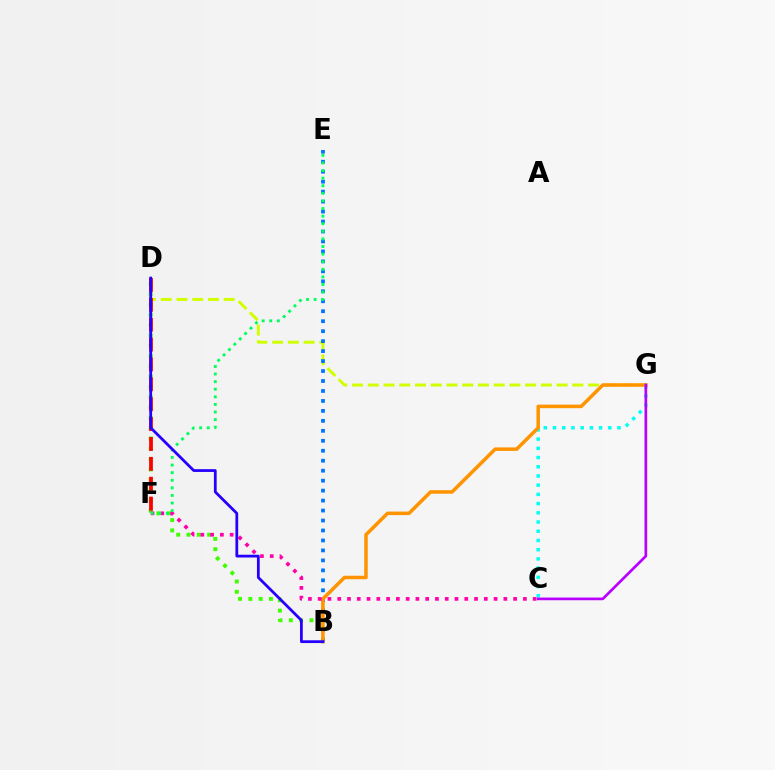{('B', 'D'): [{'color': '#3dff00', 'line_style': 'dotted', 'thickness': 2.8}, {'color': '#2500ff', 'line_style': 'solid', 'thickness': 1.99}], ('C', 'G'): [{'color': '#00fff6', 'line_style': 'dotted', 'thickness': 2.5}, {'color': '#b900ff', 'line_style': 'solid', 'thickness': 1.94}], ('D', 'G'): [{'color': '#d1ff00', 'line_style': 'dashed', 'thickness': 2.14}], ('B', 'E'): [{'color': '#0074ff', 'line_style': 'dotted', 'thickness': 2.71}], ('B', 'G'): [{'color': '#ff9400', 'line_style': 'solid', 'thickness': 2.53}], ('C', 'F'): [{'color': '#ff00ac', 'line_style': 'dotted', 'thickness': 2.66}], ('D', 'F'): [{'color': '#ff0000', 'line_style': 'dashed', 'thickness': 2.7}], ('E', 'F'): [{'color': '#00ff5c', 'line_style': 'dotted', 'thickness': 2.06}]}